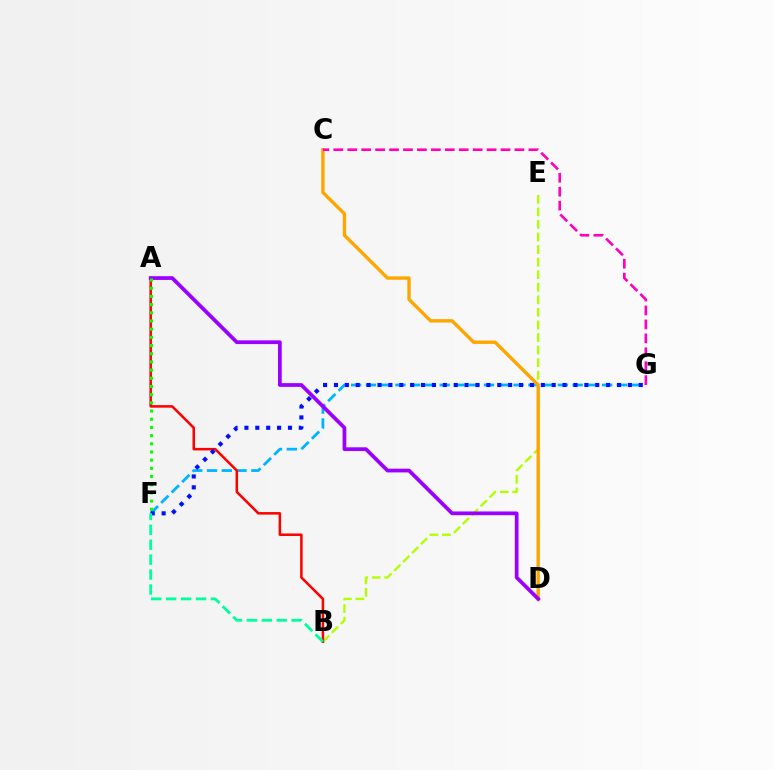{('B', 'E'): [{'color': '#b3ff00', 'line_style': 'dashed', 'thickness': 1.71}], ('F', 'G'): [{'color': '#00b5ff', 'line_style': 'dashed', 'thickness': 2.01}, {'color': '#0010ff', 'line_style': 'dotted', 'thickness': 2.96}], ('A', 'B'): [{'color': '#ff0000', 'line_style': 'solid', 'thickness': 1.82}], ('C', 'D'): [{'color': '#ffa500', 'line_style': 'solid', 'thickness': 2.43}], ('A', 'D'): [{'color': '#9b00ff', 'line_style': 'solid', 'thickness': 2.69}], ('A', 'F'): [{'color': '#08ff00', 'line_style': 'dotted', 'thickness': 2.22}], ('B', 'F'): [{'color': '#00ff9d', 'line_style': 'dashed', 'thickness': 2.03}], ('C', 'G'): [{'color': '#ff00bd', 'line_style': 'dashed', 'thickness': 1.89}]}